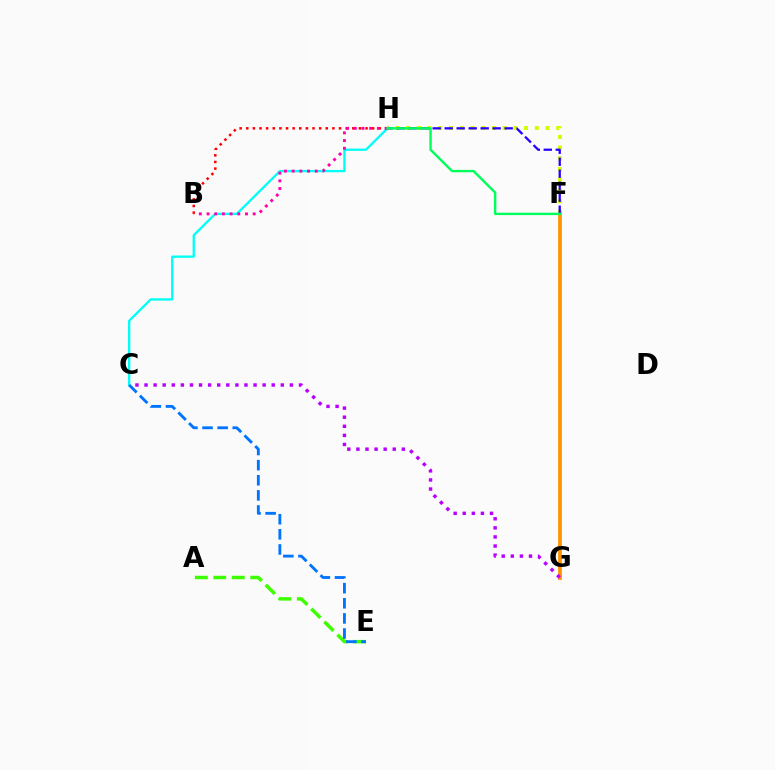{('F', 'H'): [{'color': '#d1ff00', 'line_style': 'dotted', 'thickness': 2.91}, {'color': '#2500ff', 'line_style': 'dashed', 'thickness': 1.63}, {'color': '#00ff5c', 'line_style': 'solid', 'thickness': 1.73}], ('F', 'G'): [{'color': '#ff9400', 'line_style': 'solid', 'thickness': 2.72}], ('C', 'G'): [{'color': '#b900ff', 'line_style': 'dotted', 'thickness': 2.47}], ('B', 'H'): [{'color': '#ff0000', 'line_style': 'dotted', 'thickness': 1.8}, {'color': '#ff00ac', 'line_style': 'dotted', 'thickness': 2.09}], ('A', 'E'): [{'color': '#3dff00', 'line_style': 'dashed', 'thickness': 2.51}], ('C', 'H'): [{'color': '#00fff6', 'line_style': 'solid', 'thickness': 1.67}], ('C', 'E'): [{'color': '#0074ff', 'line_style': 'dashed', 'thickness': 2.05}]}